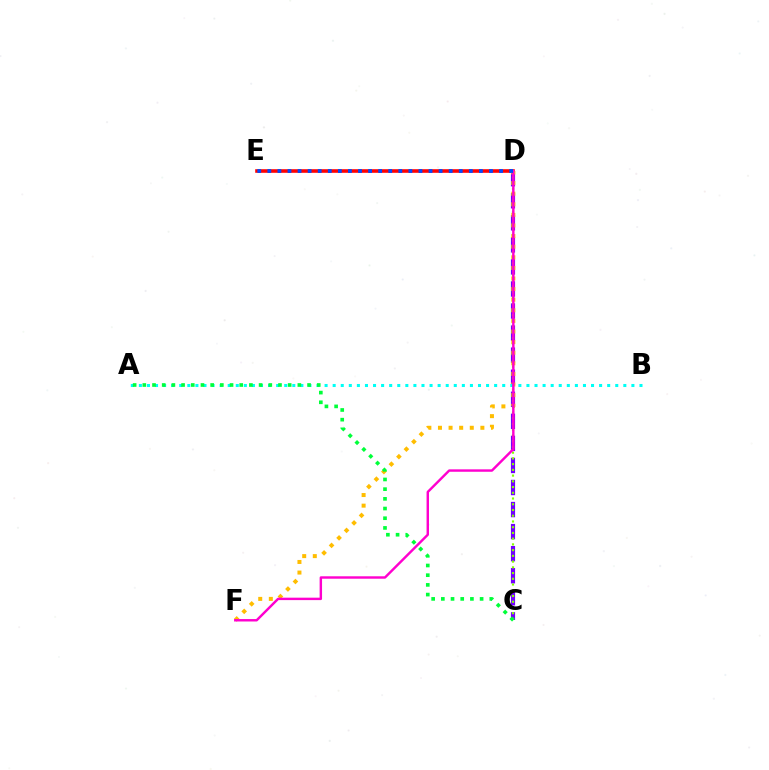{('C', 'D'): [{'color': '#7200ff', 'line_style': 'dashed', 'thickness': 3.0}, {'color': '#84ff00', 'line_style': 'dotted', 'thickness': 1.56}], ('D', 'E'): [{'color': '#ff0000', 'line_style': 'solid', 'thickness': 2.58}, {'color': '#004bff', 'line_style': 'dotted', 'thickness': 2.74}], ('D', 'F'): [{'color': '#ffbd00', 'line_style': 'dotted', 'thickness': 2.88}, {'color': '#ff00cf', 'line_style': 'solid', 'thickness': 1.75}], ('A', 'B'): [{'color': '#00fff6', 'line_style': 'dotted', 'thickness': 2.19}], ('A', 'C'): [{'color': '#00ff39', 'line_style': 'dotted', 'thickness': 2.63}]}